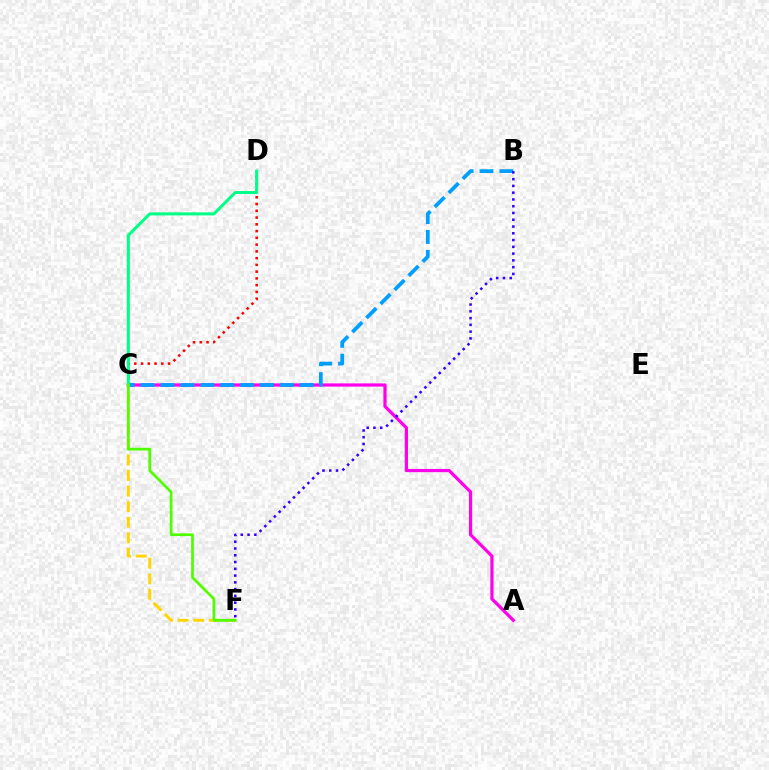{('A', 'C'): [{'color': '#ff00ed', 'line_style': 'solid', 'thickness': 2.31}], ('C', 'D'): [{'color': '#ff0000', 'line_style': 'dotted', 'thickness': 1.84}, {'color': '#00ff86', 'line_style': 'solid', 'thickness': 2.18}], ('B', 'C'): [{'color': '#009eff', 'line_style': 'dashed', 'thickness': 2.7}], ('C', 'F'): [{'color': '#ffd500', 'line_style': 'dashed', 'thickness': 2.12}, {'color': '#4fff00', 'line_style': 'solid', 'thickness': 1.97}], ('B', 'F'): [{'color': '#3700ff', 'line_style': 'dotted', 'thickness': 1.84}]}